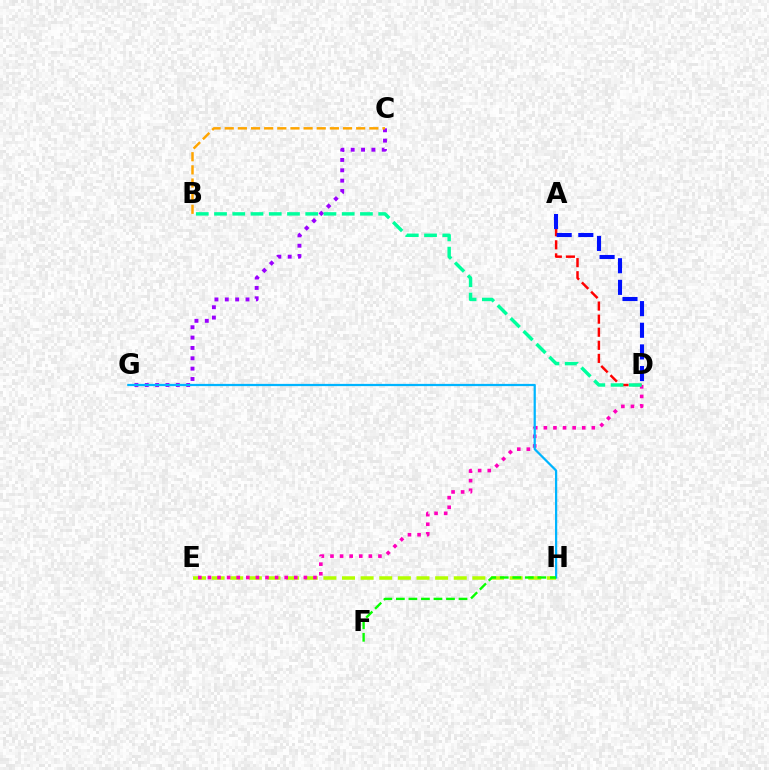{('E', 'H'): [{'color': '#b3ff00', 'line_style': 'dashed', 'thickness': 2.53}], ('A', 'D'): [{'color': '#ff0000', 'line_style': 'dashed', 'thickness': 1.78}, {'color': '#0010ff', 'line_style': 'dashed', 'thickness': 2.94}], ('C', 'G'): [{'color': '#9b00ff', 'line_style': 'dotted', 'thickness': 2.81}], ('D', 'E'): [{'color': '#ff00bd', 'line_style': 'dotted', 'thickness': 2.61}], ('B', 'D'): [{'color': '#00ff9d', 'line_style': 'dashed', 'thickness': 2.48}], ('B', 'C'): [{'color': '#ffa500', 'line_style': 'dashed', 'thickness': 1.79}], ('G', 'H'): [{'color': '#00b5ff', 'line_style': 'solid', 'thickness': 1.61}], ('F', 'H'): [{'color': '#08ff00', 'line_style': 'dashed', 'thickness': 1.7}]}